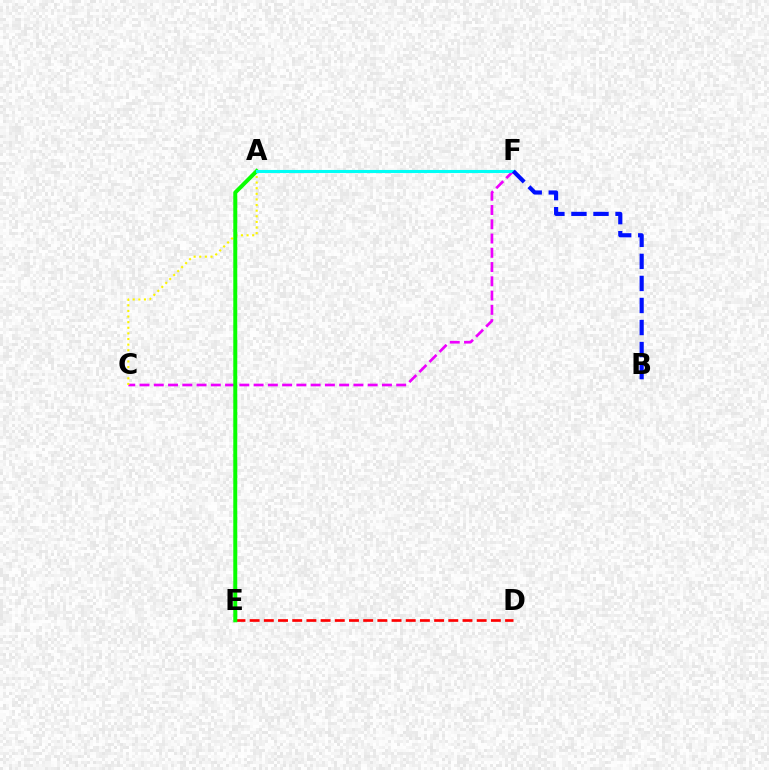{('D', 'E'): [{'color': '#ff0000', 'line_style': 'dashed', 'thickness': 1.93}], ('C', 'F'): [{'color': '#ee00ff', 'line_style': 'dashed', 'thickness': 1.94}, {'color': '#fcf500', 'line_style': 'dotted', 'thickness': 1.53}], ('A', 'E'): [{'color': '#08ff00', 'line_style': 'solid', 'thickness': 2.87}], ('A', 'F'): [{'color': '#00fff6', 'line_style': 'solid', 'thickness': 2.23}], ('B', 'F'): [{'color': '#0010ff', 'line_style': 'dashed', 'thickness': 2.99}]}